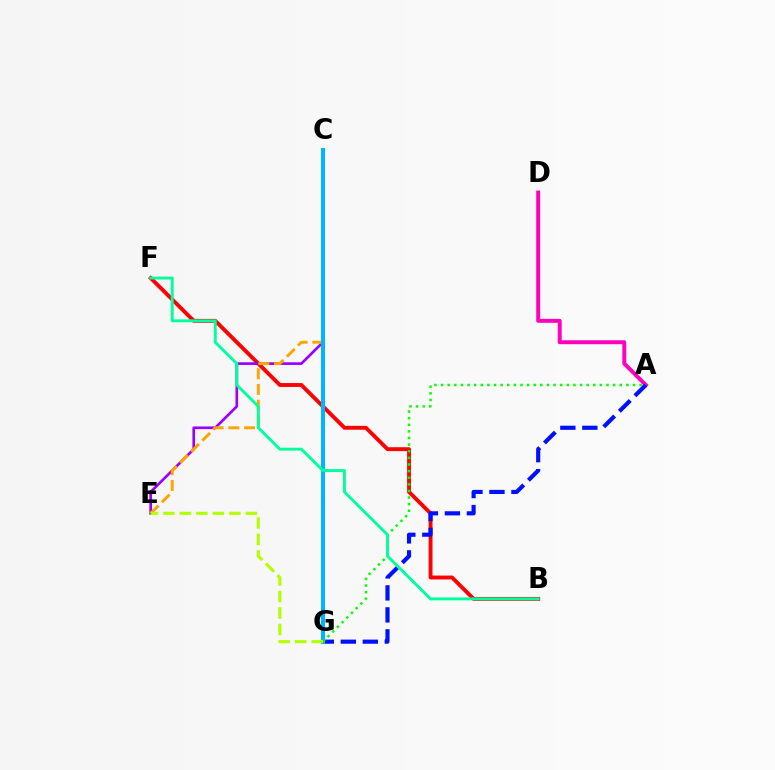{('A', 'D'): [{'color': '#ff00bd', 'line_style': 'solid', 'thickness': 2.84}], ('B', 'F'): [{'color': '#ff0000', 'line_style': 'solid', 'thickness': 2.79}, {'color': '#00ff9d', 'line_style': 'solid', 'thickness': 2.09}], ('C', 'E'): [{'color': '#9b00ff', 'line_style': 'solid', 'thickness': 1.92}, {'color': '#ffa500', 'line_style': 'dashed', 'thickness': 2.13}], ('A', 'G'): [{'color': '#0010ff', 'line_style': 'dashed', 'thickness': 2.99}, {'color': '#08ff00', 'line_style': 'dotted', 'thickness': 1.8}], ('C', 'G'): [{'color': '#00b5ff', 'line_style': 'solid', 'thickness': 2.91}], ('E', 'G'): [{'color': '#b3ff00', 'line_style': 'dashed', 'thickness': 2.24}]}